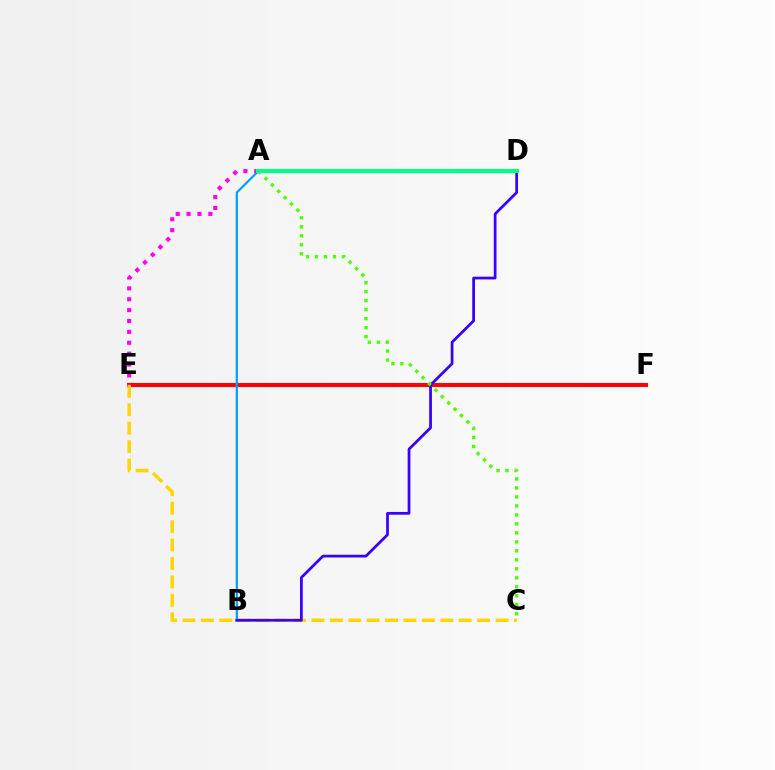{('E', 'F'): [{'color': '#ff0000', 'line_style': 'solid', 'thickness': 2.95}], ('C', 'E'): [{'color': '#ffd500', 'line_style': 'dashed', 'thickness': 2.5}], ('A', 'B'): [{'color': '#009eff', 'line_style': 'solid', 'thickness': 1.59}], ('B', 'D'): [{'color': '#3700ff', 'line_style': 'solid', 'thickness': 1.98}], ('A', 'E'): [{'color': '#ff00ed', 'line_style': 'dotted', 'thickness': 2.96}], ('A', 'C'): [{'color': '#4fff00', 'line_style': 'dotted', 'thickness': 2.44}], ('A', 'D'): [{'color': '#00ff86', 'line_style': 'solid', 'thickness': 2.94}]}